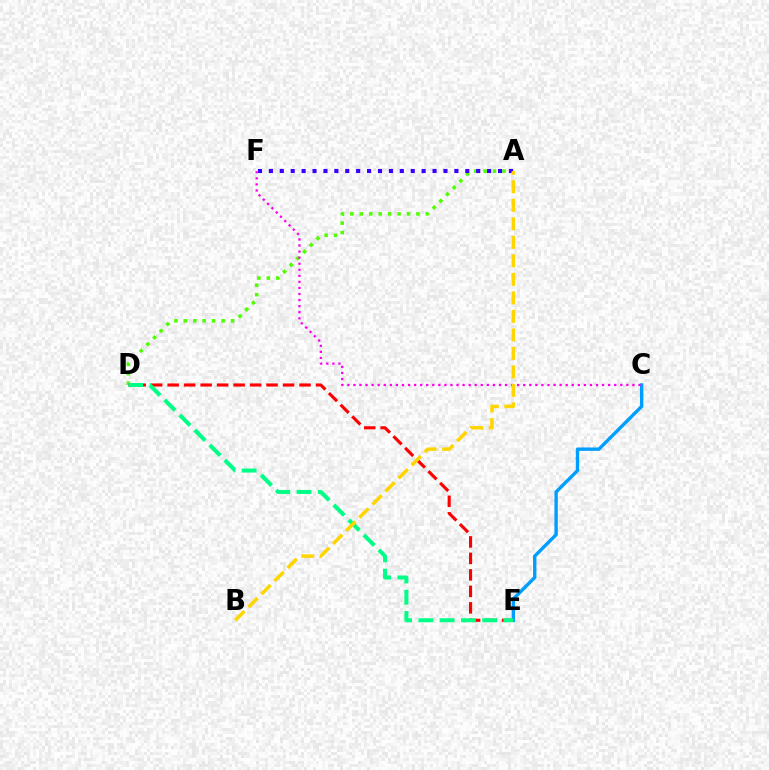{('A', 'D'): [{'color': '#4fff00', 'line_style': 'dotted', 'thickness': 2.56}], ('A', 'F'): [{'color': '#3700ff', 'line_style': 'dotted', 'thickness': 2.96}], ('D', 'E'): [{'color': '#ff0000', 'line_style': 'dashed', 'thickness': 2.24}, {'color': '#00ff86', 'line_style': 'dashed', 'thickness': 2.89}], ('C', 'E'): [{'color': '#009eff', 'line_style': 'solid', 'thickness': 2.44}], ('C', 'F'): [{'color': '#ff00ed', 'line_style': 'dotted', 'thickness': 1.65}], ('A', 'B'): [{'color': '#ffd500', 'line_style': 'dashed', 'thickness': 2.51}]}